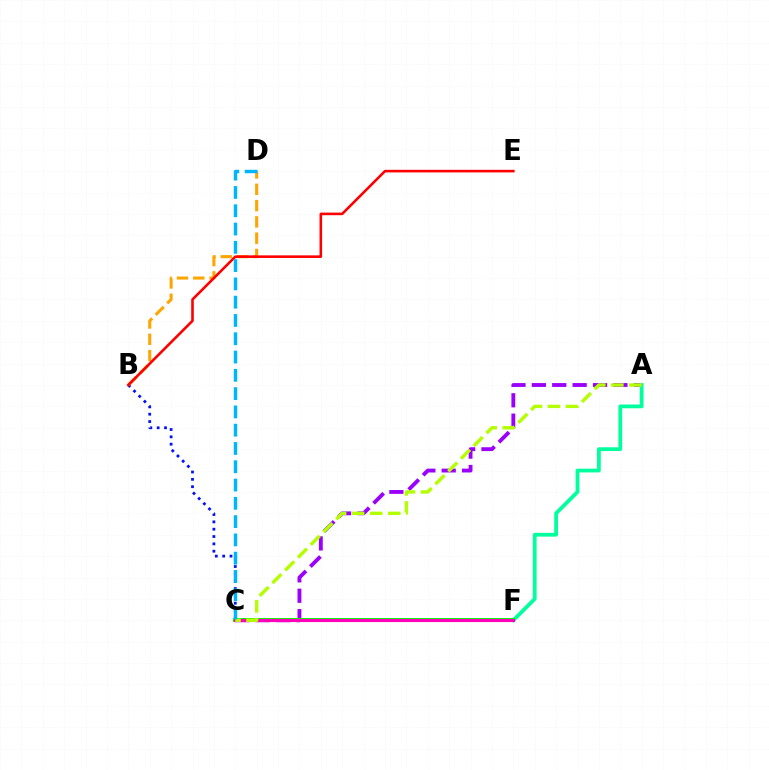{('A', 'C'): [{'color': '#9b00ff', 'line_style': 'dashed', 'thickness': 2.77}, {'color': '#b3ff00', 'line_style': 'dashed', 'thickness': 2.45}], ('B', 'C'): [{'color': '#0010ff', 'line_style': 'dotted', 'thickness': 1.99}], ('B', 'D'): [{'color': '#ffa500', 'line_style': 'dashed', 'thickness': 2.21}], ('A', 'F'): [{'color': '#00ff9d', 'line_style': 'solid', 'thickness': 2.72}], ('B', 'E'): [{'color': '#ff0000', 'line_style': 'solid', 'thickness': 1.87}], ('C', 'F'): [{'color': '#08ff00', 'line_style': 'solid', 'thickness': 2.88}, {'color': '#ff00bd', 'line_style': 'solid', 'thickness': 2.25}], ('C', 'D'): [{'color': '#00b5ff', 'line_style': 'dashed', 'thickness': 2.48}]}